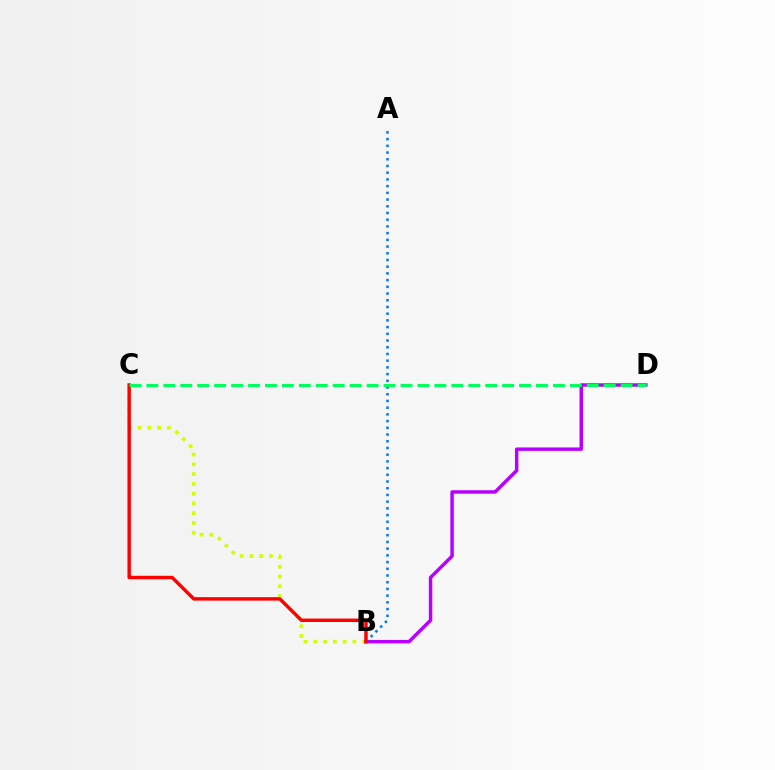{('B', 'C'): [{'color': '#d1ff00', 'line_style': 'dotted', 'thickness': 2.66}, {'color': '#ff0000', 'line_style': 'solid', 'thickness': 2.47}], ('B', 'D'): [{'color': '#b900ff', 'line_style': 'solid', 'thickness': 2.48}], ('A', 'B'): [{'color': '#0074ff', 'line_style': 'dotted', 'thickness': 1.82}], ('C', 'D'): [{'color': '#00ff5c', 'line_style': 'dashed', 'thickness': 2.3}]}